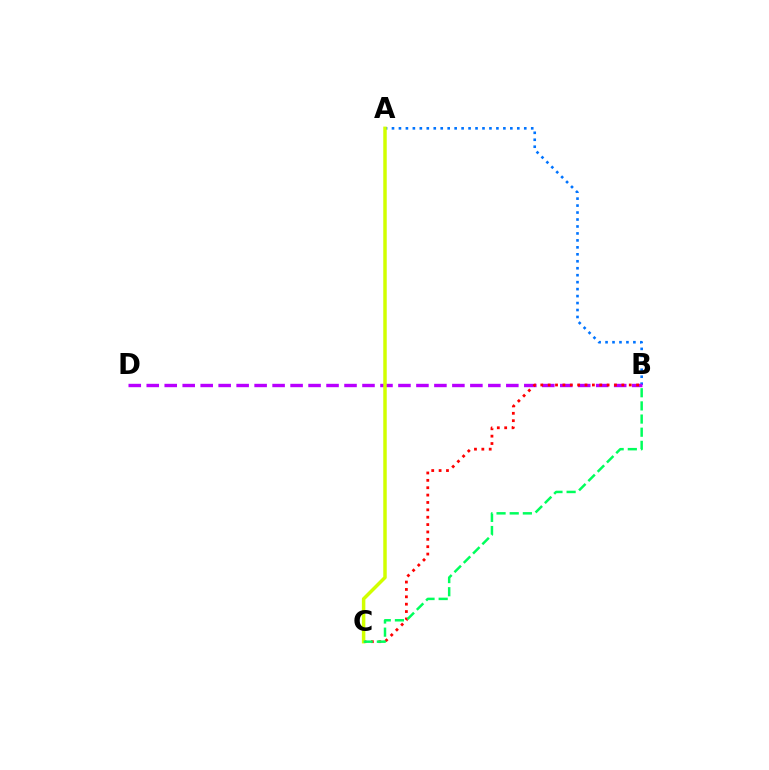{('A', 'B'): [{'color': '#0074ff', 'line_style': 'dotted', 'thickness': 1.89}], ('B', 'D'): [{'color': '#b900ff', 'line_style': 'dashed', 'thickness': 2.44}], ('B', 'C'): [{'color': '#ff0000', 'line_style': 'dotted', 'thickness': 2.0}, {'color': '#00ff5c', 'line_style': 'dashed', 'thickness': 1.79}], ('A', 'C'): [{'color': '#d1ff00', 'line_style': 'solid', 'thickness': 2.5}]}